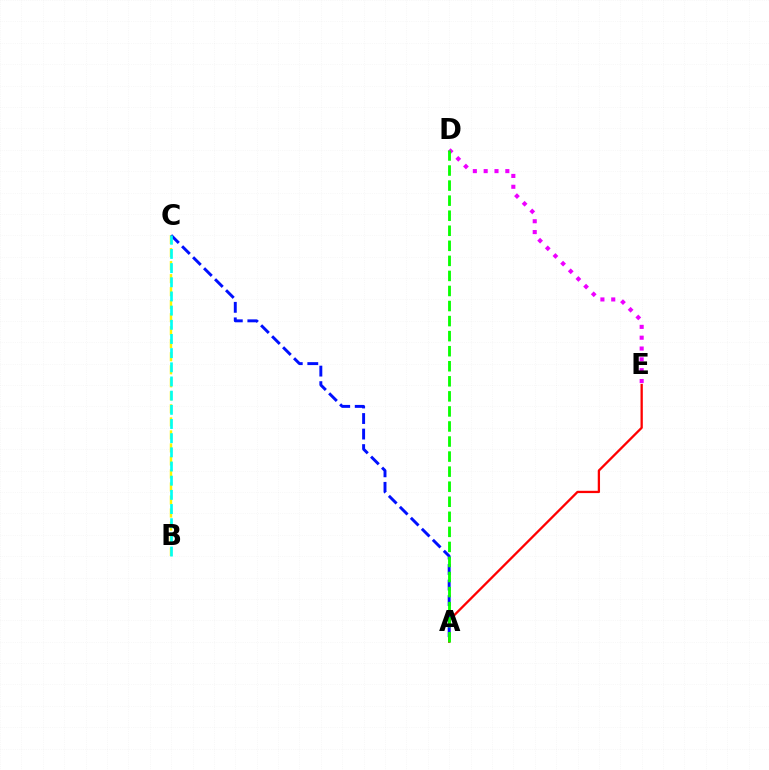{('A', 'E'): [{'color': '#ff0000', 'line_style': 'solid', 'thickness': 1.65}], ('B', 'C'): [{'color': '#fcf500', 'line_style': 'dashed', 'thickness': 1.77}, {'color': '#00fff6', 'line_style': 'dashed', 'thickness': 1.93}], ('A', 'C'): [{'color': '#0010ff', 'line_style': 'dashed', 'thickness': 2.11}], ('D', 'E'): [{'color': '#ee00ff', 'line_style': 'dotted', 'thickness': 2.94}], ('A', 'D'): [{'color': '#08ff00', 'line_style': 'dashed', 'thickness': 2.05}]}